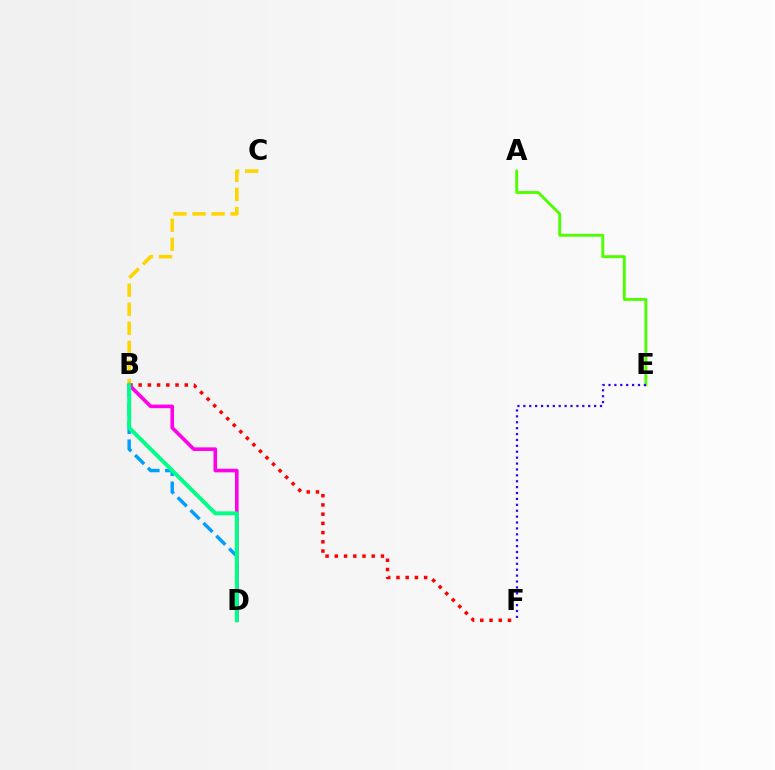{('A', 'E'): [{'color': '#4fff00', 'line_style': 'solid', 'thickness': 2.08}], ('E', 'F'): [{'color': '#3700ff', 'line_style': 'dotted', 'thickness': 1.6}], ('B', 'C'): [{'color': '#ffd500', 'line_style': 'dashed', 'thickness': 2.59}], ('B', 'D'): [{'color': '#009eff', 'line_style': 'dashed', 'thickness': 2.47}, {'color': '#ff00ed', 'line_style': 'solid', 'thickness': 2.59}, {'color': '#00ff86', 'line_style': 'solid', 'thickness': 2.82}], ('B', 'F'): [{'color': '#ff0000', 'line_style': 'dotted', 'thickness': 2.51}]}